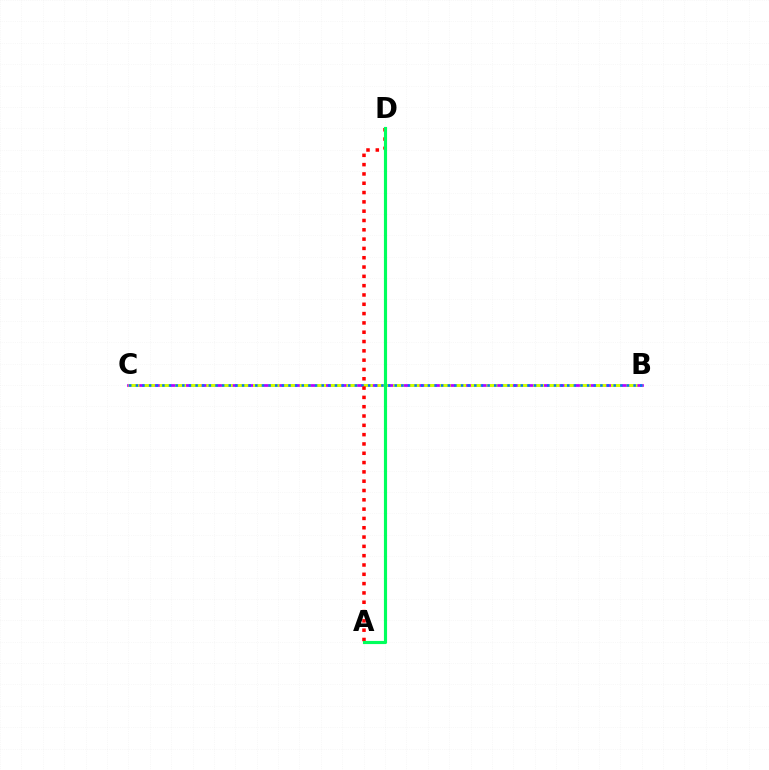{('B', 'C'): [{'color': '#b900ff', 'line_style': 'solid', 'thickness': 1.97}, {'color': '#d1ff00', 'line_style': 'dashed', 'thickness': 2.11}, {'color': '#0074ff', 'line_style': 'dotted', 'thickness': 1.8}], ('A', 'D'): [{'color': '#ff0000', 'line_style': 'dotted', 'thickness': 2.53}, {'color': '#00ff5c', 'line_style': 'solid', 'thickness': 2.26}]}